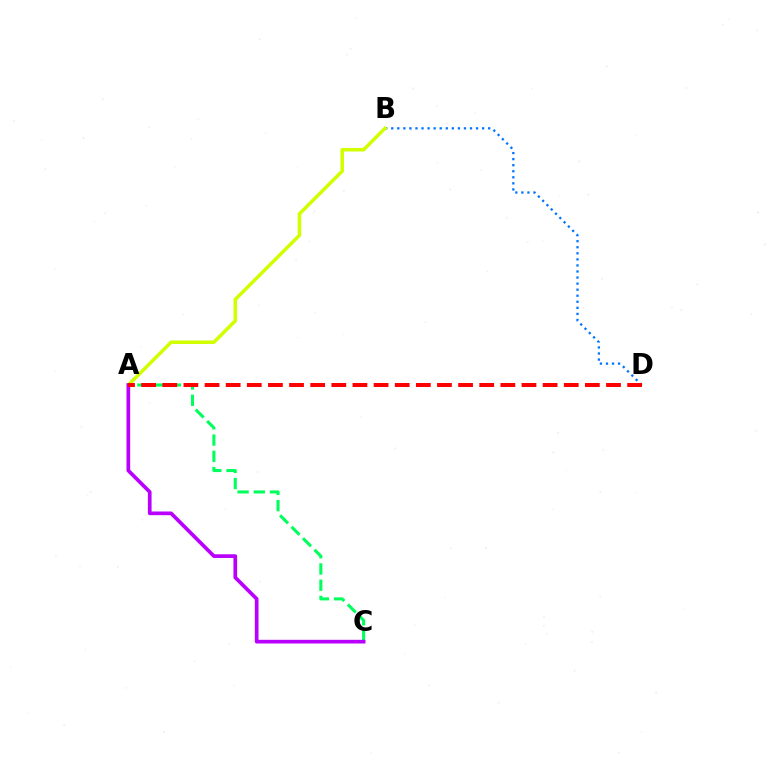{('A', 'C'): [{'color': '#00ff5c', 'line_style': 'dashed', 'thickness': 2.2}, {'color': '#b900ff', 'line_style': 'solid', 'thickness': 2.66}], ('B', 'D'): [{'color': '#0074ff', 'line_style': 'dotted', 'thickness': 1.65}], ('A', 'B'): [{'color': '#d1ff00', 'line_style': 'solid', 'thickness': 2.55}], ('A', 'D'): [{'color': '#ff0000', 'line_style': 'dashed', 'thickness': 2.87}]}